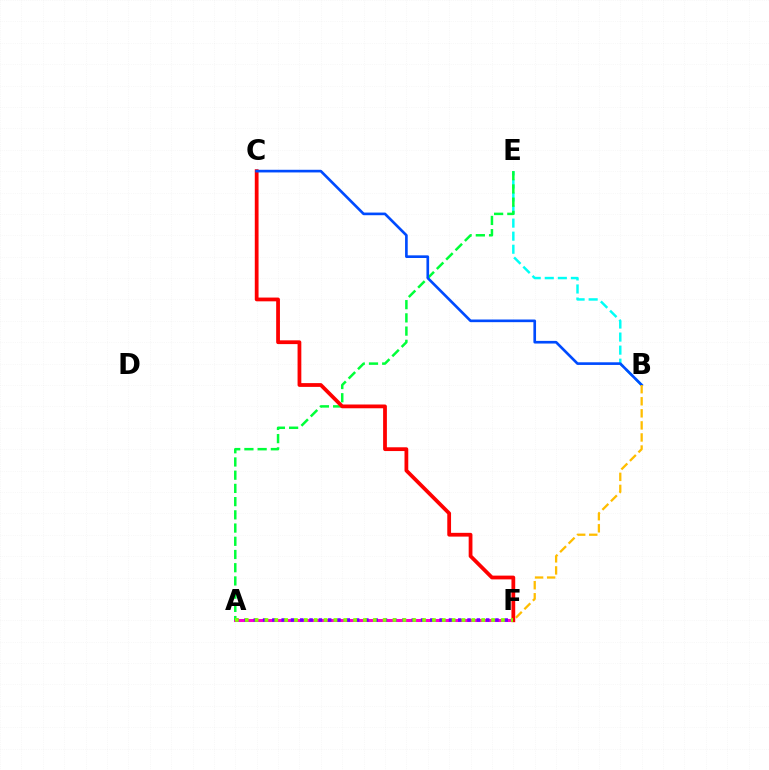{('B', 'E'): [{'color': '#00fff6', 'line_style': 'dashed', 'thickness': 1.77}], ('A', 'F'): [{'color': '#ff00cf', 'line_style': 'solid', 'thickness': 2.18}, {'color': '#7200ff', 'line_style': 'dotted', 'thickness': 2.52}, {'color': '#84ff00', 'line_style': 'dotted', 'thickness': 2.68}], ('A', 'E'): [{'color': '#00ff39', 'line_style': 'dashed', 'thickness': 1.8}], ('C', 'F'): [{'color': '#ff0000', 'line_style': 'solid', 'thickness': 2.71}], ('B', 'C'): [{'color': '#004bff', 'line_style': 'solid', 'thickness': 1.91}], ('B', 'F'): [{'color': '#ffbd00', 'line_style': 'dashed', 'thickness': 1.64}]}